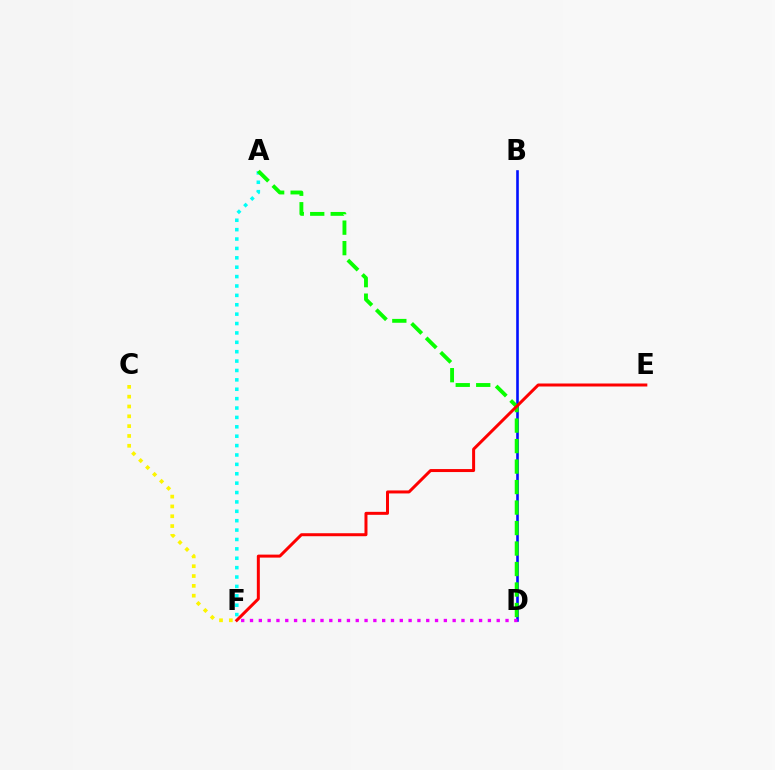{('B', 'D'): [{'color': '#0010ff', 'line_style': 'solid', 'thickness': 1.88}], ('A', 'F'): [{'color': '#00fff6', 'line_style': 'dotted', 'thickness': 2.55}], ('C', 'F'): [{'color': '#fcf500', 'line_style': 'dotted', 'thickness': 2.67}], ('D', 'F'): [{'color': '#ee00ff', 'line_style': 'dotted', 'thickness': 2.39}], ('A', 'D'): [{'color': '#08ff00', 'line_style': 'dashed', 'thickness': 2.78}], ('E', 'F'): [{'color': '#ff0000', 'line_style': 'solid', 'thickness': 2.15}]}